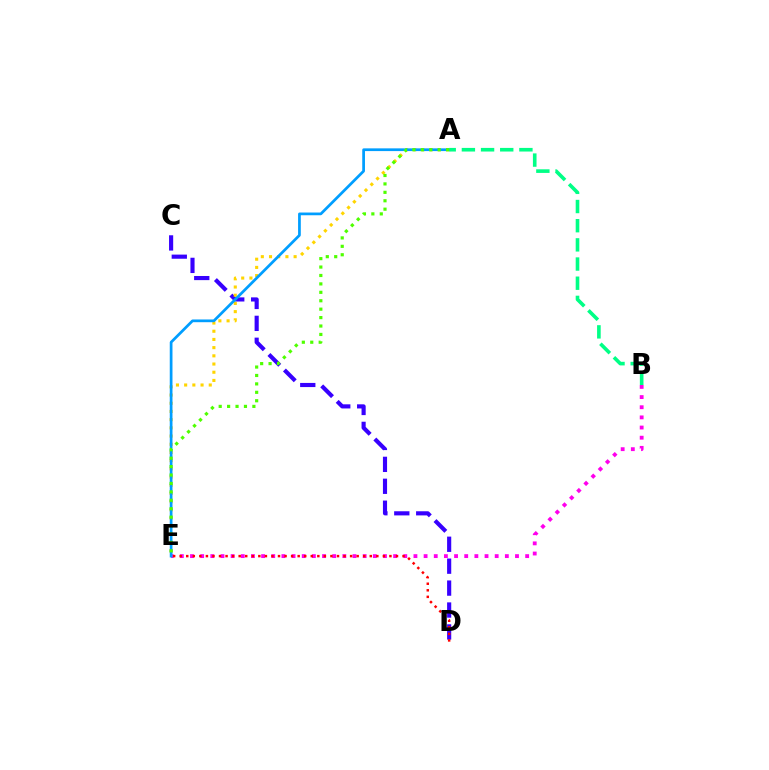{('B', 'E'): [{'color': '#ff00ed', 'line_style': 'dotted', 'thickness': 2.76}], ('C', 'D'): [{'color': '#3700ff', 'line_style': 'dashed', 'thickness': 2.98}], ('A', 'E'): [{'color': '#ffd500', 'line_style': 'dotted', 'thickness': 2.23}, {'color': '#009eff', 'line_style': 'solid', 'thickness': 1.97}, {'color': '#4fff00', 'line_style': 'dotted', 'thickness': 2.29}], ('D', 'E'): [{'color': '#ff0000', 'line_style': 'dotted', 'thickness': 1.78}], ('A', 'B'): [{'color': '#00ff86', 'line_style': 'dashed', 'thickness': 2.6}]}